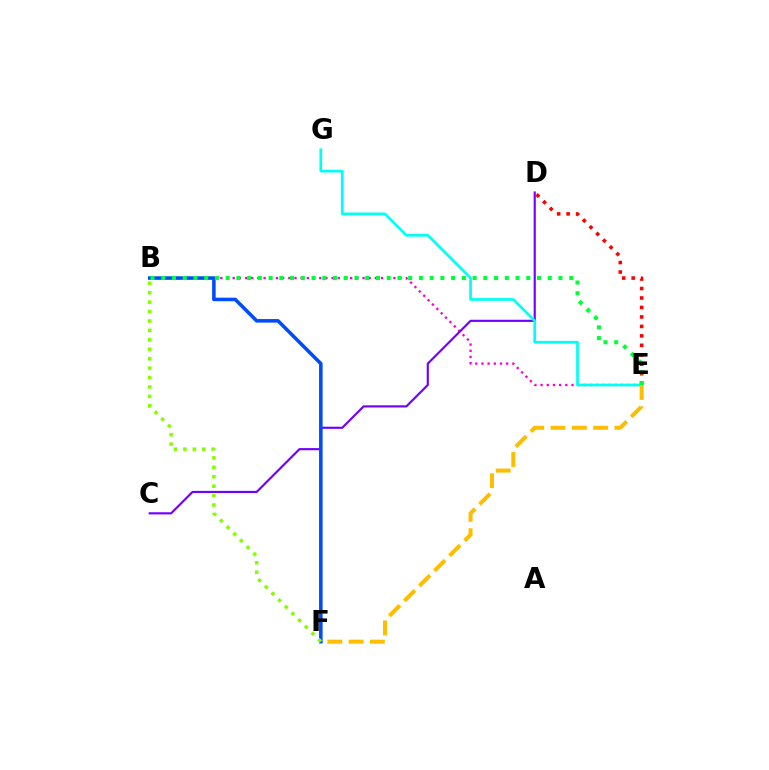{('B', 'E'): [{'color': '#ff00cf', 'line_style': 'dotted', 'thickness': 1.68}, {'color': '#00ff39', 'line_style': 'dotted', 'thickness': 2.92}], ('C', 'D'): [{'color': '#7200ff', 'line_style': 'solid', 'thickness': 1.55}], ('D', 'E'): [{'color': '#ff0000', 'line_style': 'dotted', 'thickness': 2.57}], ('E', 'G'): [{'color': '#00fff6', 'line_style': 'solid', 'thickness': 1.95}], ('E', 'F'): [{'color': '#ffbd00', 'line_style': 'dashed', 'thickness': 2.89}], ('B', 'F'): [{'color': '#004bff', 'line_style': 'solid', 'thickness': 2.56}, {'color': '#84ff00', 'line_style': 'dotted', 'thickness': 2.56}]}